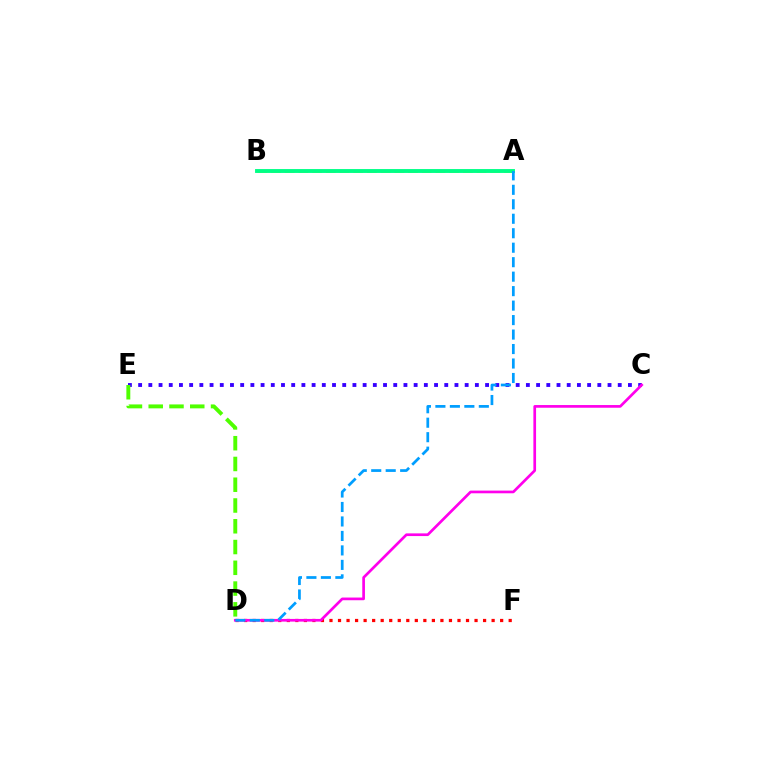{('A', 'B'): [{'color': '#ffd500', 'line_style': 'dashed', 'thickness': 1.86}, {'color': '#00ff86', 'line_style': 'solid', 'thickness': 2.8}], ('C', 'E'): [{'color': '#3700ff', 'line_style': 'dotted', 'thickness': 2.77}], ('D', 'F'): [{'color': '#ff0000', 'line_style': 'dotted', 'thickness': 2.32}], ('C', 'D'): [{'color': '#ff00ed', 'line_style': 'solid', 'thickness': 1.94}], ('A', 'D'): [{'color': '#009eff', 'line_style': 'dashed', 'thickness': 1.97}], ('D', 'E'): [{'color': '#4fff00', 'line_style': 'dashed', 'thickness': 2.82}]}